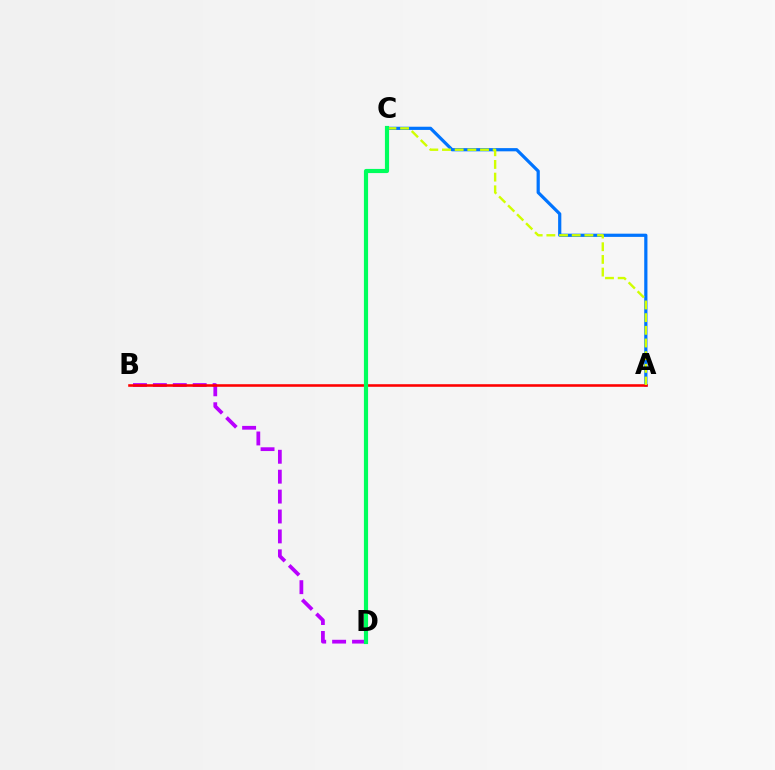{('B', 'D'): [{'color': '#b900ff', 'line_style': 'dashed', 'thickness': 2.7}], ('A', 'C'): [{'color': '#0074ff', 'line_style': 'solid', 'thickness': 2.31}, {'color': '#d1ff00', 'line_style': 'dashed', 'thickness': 1.72}], ('A', 'B'): [{'color': '#ff0000', 'line_style': 'solid', 'thickness': 1.85}], ('C', 'D'): [{'color': '#00ff5c', 'line_style': 'solid', 'thickness': 2.99}]}